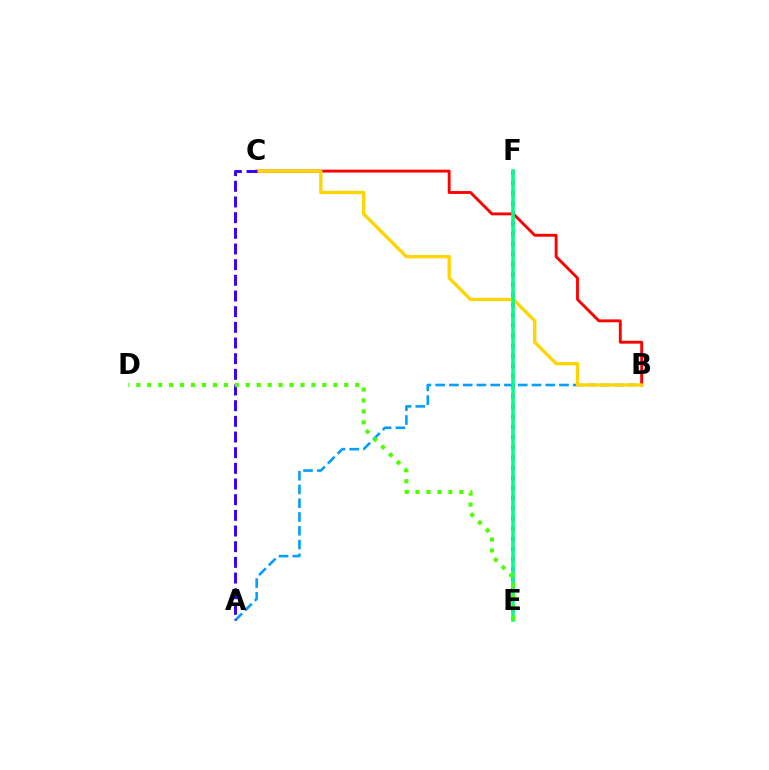{('A', 'B'): [{'color': '#009eff', 'line_style': 'dashed', 'thickness': 1.87}], ('E', 'F'): [{'color': '#ff00ed', 'line_style': 'dotted', 'thickness': 2.76}, {'color': '#00ff86', 'line_style': 'solid', 'thickness': 2.58}], ('B', 'C'): [{'color': '#ff0000', 'line_style': 'solid', 'thickness': 2.07}, {'color': '#ffd500', 'line_style': 'solid', 'thickness': 2.39}], ('A', 'C'): [{'color': '#3700ff', 'line_style': 'dashed', 'thickness': 2.13}], ('D', 'E'): [{'color': '#4fff00', 'line_style': 'dotted', 'thickness': 2.97}]}